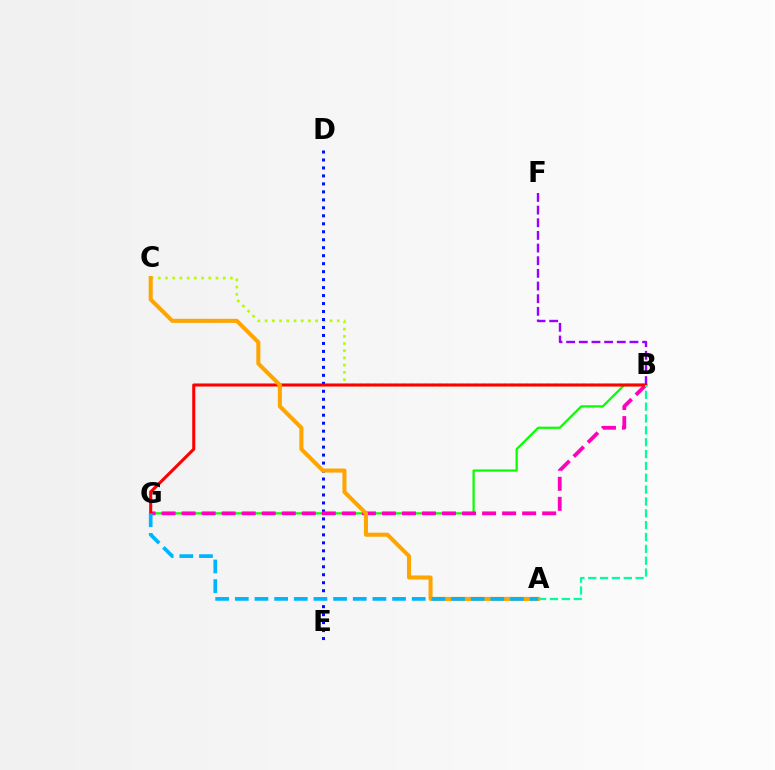{('B', 'C'): [{'color': '#b3ff00', 'line_style': 'dotted', 'thickness': 1.96}], ('B', 'G'): [{'color': '#08ff00', 'line_style': 'solid', 'thickness': 1.61}, {'color': '#ff00bd', 'line_style': 'dashed', 'thickness': 2.72}, {'color': '#ff0000', 'line_style': 'solid', 'thickness': 2.21}], ('D', 'E'): [{'color': '#0010ff', 'line_style': 'dotted', 'thickness': 2.17}], ('B', 'F'): [{'color': '#9b00ff', 'line_style': 'dashed', 'thickness': 1.72}], ('A', 'B'): [{'color': '#00ff9d', 'line_style': 'dashed', 'thickness': 1.61}], ('A', 'C'): [{'color': '#ffa500', 'line_style': 'solid', 'thickness': 2.92}], ('A', 'G'): [{'color': '#00b5ff', 'line_style': 'dashed', 'thickness': 2.67}]}